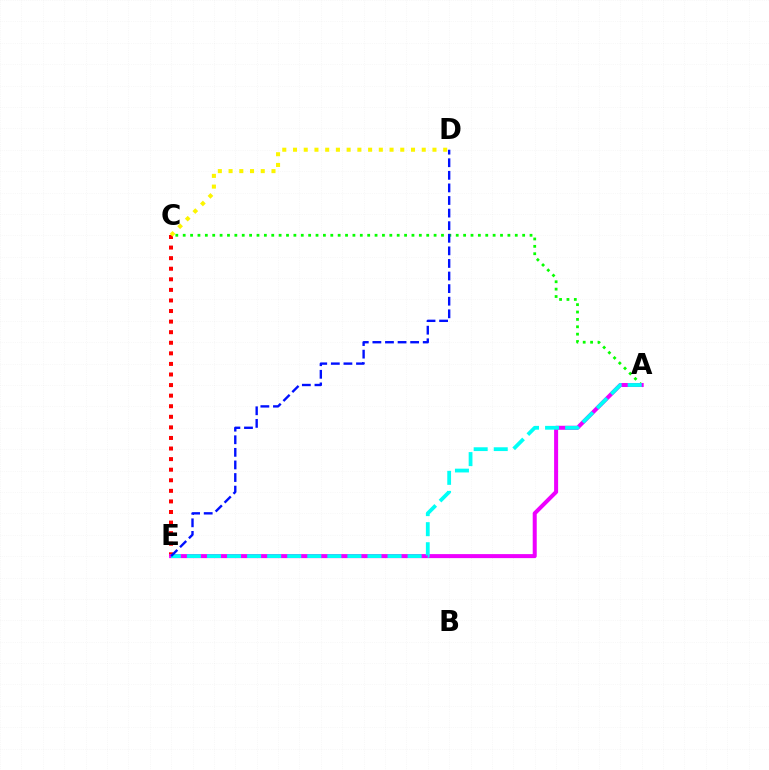{('C', 'E'): [{'color': '#ff0000', 'line_style': 'dotted', 'thickness': 2.87}], ('A', 'C'): [{'color': '#08ff00', 'line_style': 'dotted', 'thickness': 2.0}], ('A', 'E'): [{'color': '#ee00ff', 'line_style': 'solid', 'thickness': 2.89}, {'color': '#00fff6', 'line_style': 'dashed', 'thickness': 2.73}], ('C', 'D'): [{'color': '#fcf500', 'line_style': 'dotted', 'thickness': 2.91}], ('D', 'E'): [{'color': '#0010ff', 'line_style': 'dashed', 'thickness': 1.71}]}